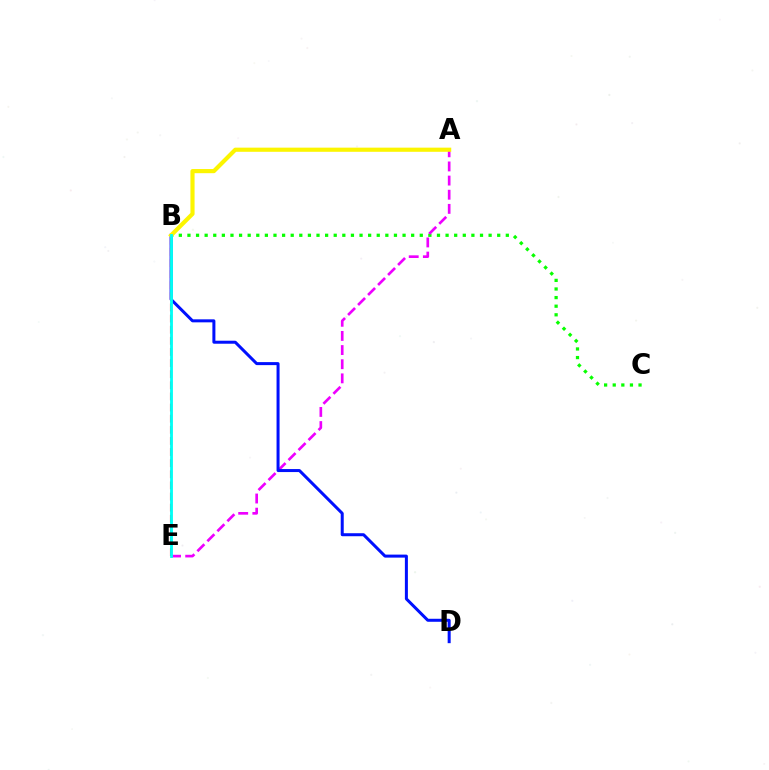{('B', 'C'): [{'color': '#08ff00', 'line_style': 'dotted', 'thickness': 2.34}], ('A', 'E'): [{'color': '#ee00ff', 'line_style': 'dashed', 'thickness': 1.92}], ('B', 'D'): [{'color': '#0010ff', 'line_style': 'solid', 'thickness': 2.17}], ('B', 'E'): [{'color': '#ff0000', 'line_style': 'dashed', 'thickness': 1.51}, {'color': '#00fff6', 'line_style': 'solid', 'thickness': 2.04}], ('A', 'B'): [{'color': '#fcf500', 'line_style': 'solid', 'thickness': 2.99}]}